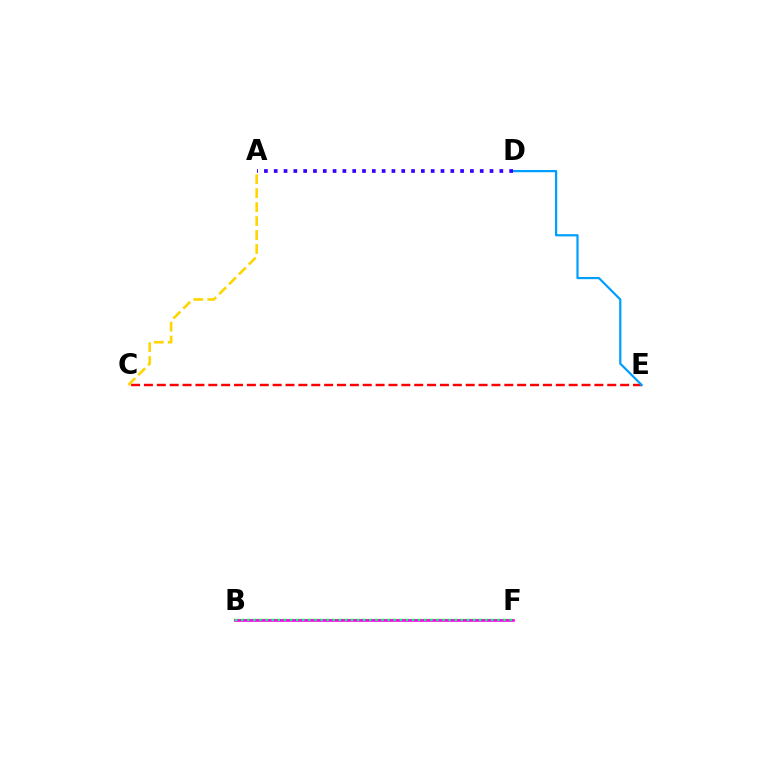{('A', 'C'): [{'color': '#ffd500', 'line_style': 'dashed', 'thickness': 1.9}], ('C', 'E'): [{'color': '#ff0000', 'line_style': 'dashed', 'thickness': 1.75}], ('D', 'E'): [{'color': '#009eff', 'line_style': 'solid', 'thickness': 1.59}], ('B', 'F'): [{'color': '#4fff00', 'line_style': 'solid', 'thickness': 1.62}, {'color': '#ff00ed', 'line_style': 'solid', 'thickness': 1.9}, {'color': '#00ff86', 'line_style': 'dotted', 'thickness': 1.66}], ('A', 'D'): [{'color': '#3700ff', 'line_style': 'dotted', 'thickness': 2.67}]}